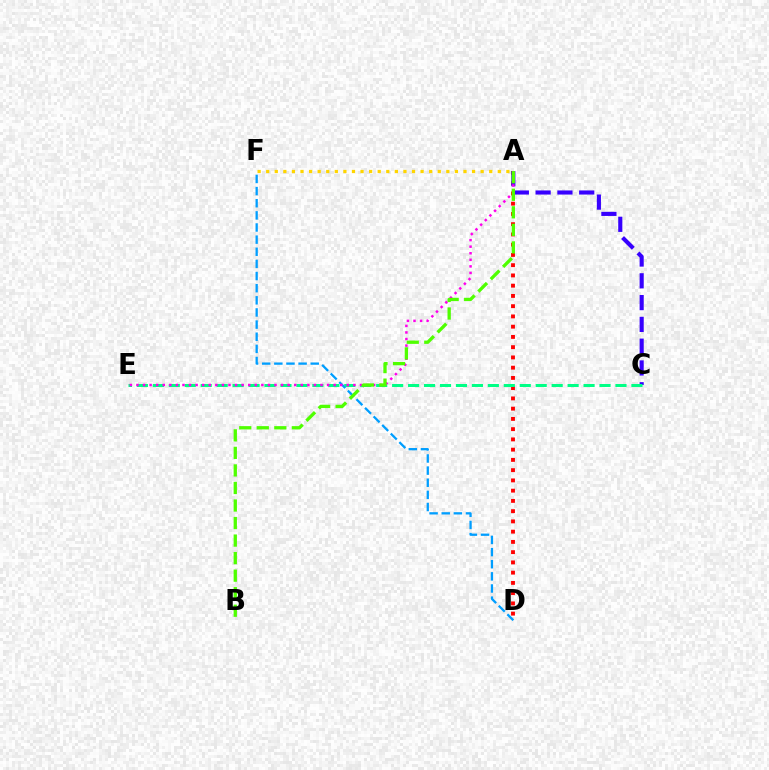{('A', 'D'): [{'color': '#ff0000', 'line_style': 'dotted', 'thickness': 2.78}], ('A', 'C'): [{'color': '#3700ff', 'line_style': 'dashed', 'thickness': 2.96}], ('C', 'E'): [{'color': '#00ff86', 'line_style': 'dashed', 'thickness': 2.17}], ('D', 'F'): [{'color': '#009eff', 'line_style': 'dashed', 'thickness': 1.65}], ('A', 'E'): [{'color': '#ff00ed', 'line_style': 'dotted', 'thickness': 1.79}], ('A', 'B'): [{'color': '#4fff00', 'line_style': 'dashed', 'thickness': 2.38}], ('A', 'F'): [{'color': '#ffd500', 'line_style': 'dotted', 'thickness': 2.33}]}